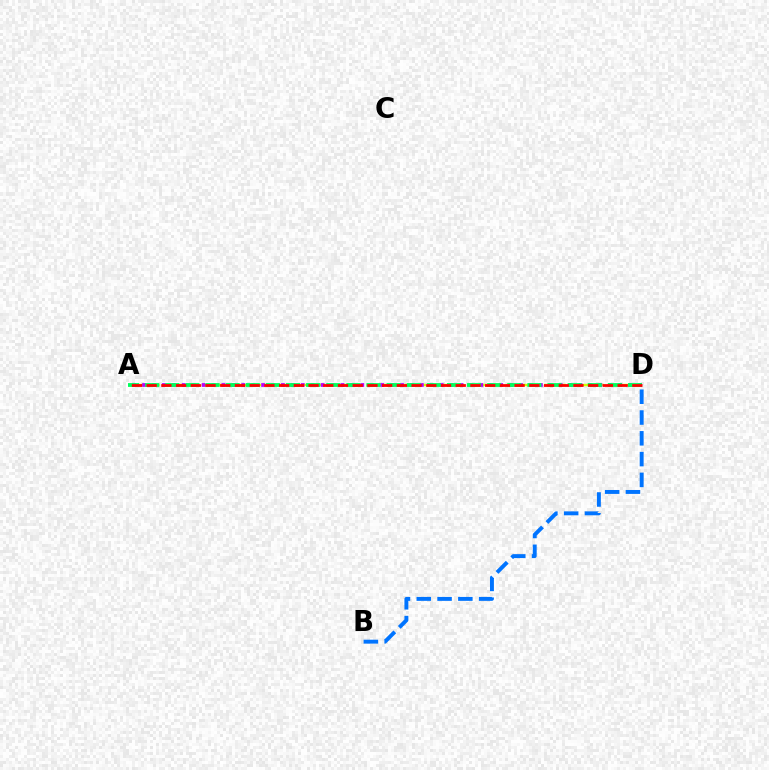{('A', 'D'): [{'color': '#d1ff00', 'line_style': 'dashed', 'thickness': 1.72}, {'color': '#b900ff', 'line_style': 'dotted', 'thickness': 2.7}, {'color': '#00ff5c', 'line_style': 'dashed', 'thickness': 2.73}, {'color': '#ff0000', 'line_style': 'dashed', 'thickness': 2.0}], ('B', 'D'): [{'color': '#0074ff', 'line_style': 'dashed', 'thickness': 2.82}]}